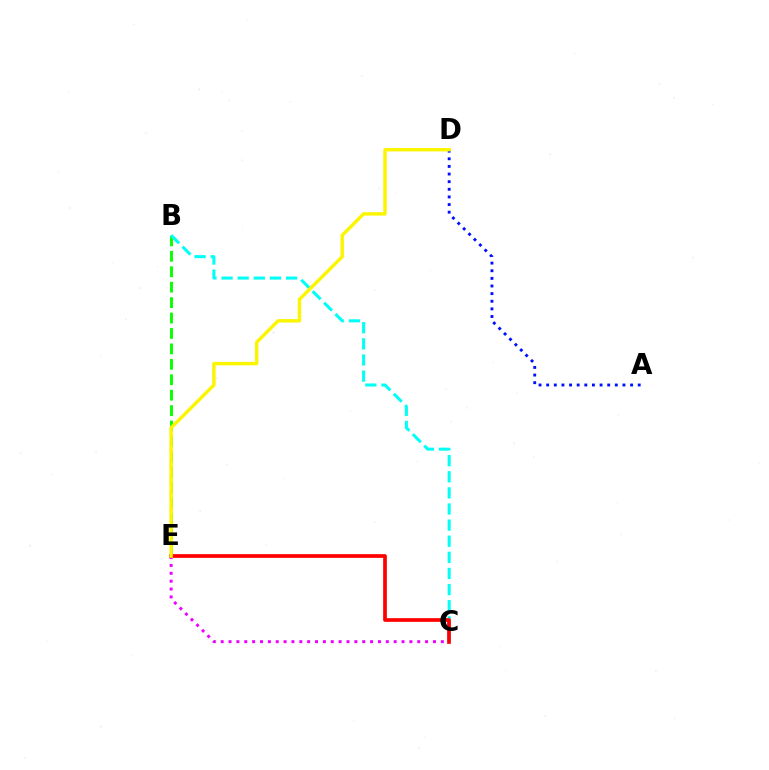{('B', 'E'): [{'color': '#08ff00', 'line_style': 'dashed', 'thickness': 2.1}], ('A', 'D'): [{'color': '#0010ff', 'line_style': 'dotted', 'thickness': 2.07}], ('C', 'E'): [{'color': '#ee00ff', 'line_style': 'dotted', 'thickness': 2.14}, {'color': '#ff0000', 'line_style': 'solid', 'thickness': 2.66}], ('B', 'C'): [{'color': '#00fff6', 'line_style': 'dashed', 'thickness': 2.19}], ('D', 'E'): [{'color': '#fcf500', 'line_style': 'solid', 'thickness': 2.46}]}